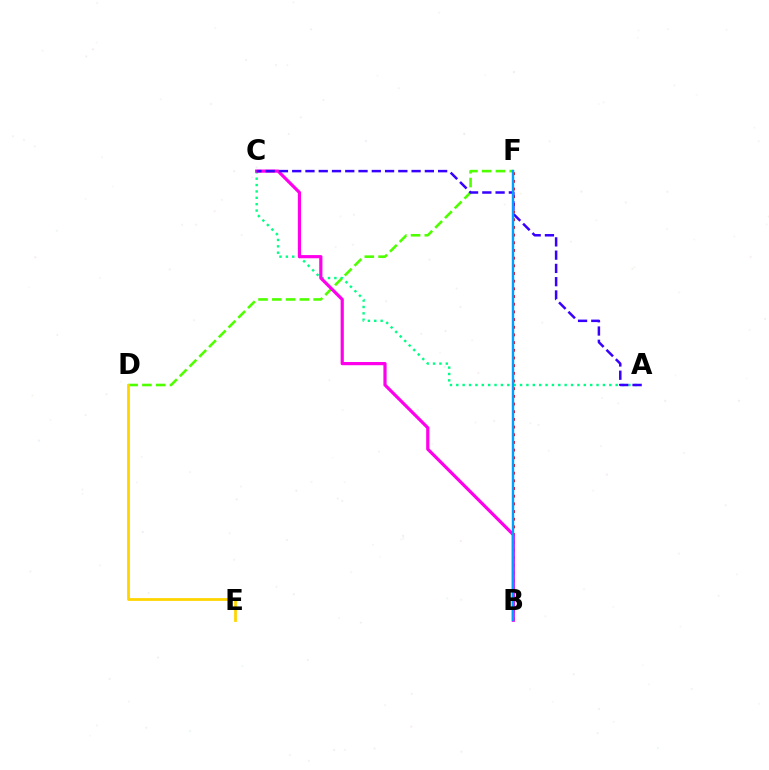{('D', 'F'): [{'color': '#4fff00', 'line_style': 'dashed', 'thickness': 1.87}], ('B', 'F'): [{'color': '#ff0000', 'line_style': 'dotted', 'thickness': 2.09}, {'color': '#009eff', 'line_style': 'solid', 'thickness': 1.73}], ('A', 'C'): [{'color': '#00ff86', 'line_style': 'dotted', 'thickness': 1.73}, {'color': '#3700ff', 'line_style': 'dashed', 'thickness': 1.8}], ('B', 'C'): [{'color': '#ff00ed', 'line_style': 'solid', 'thickness': 2.3}], ('D', 'E'): [{'color': '#ffd500', 'line_style': 'solid', 'thickness': 2.01}]}